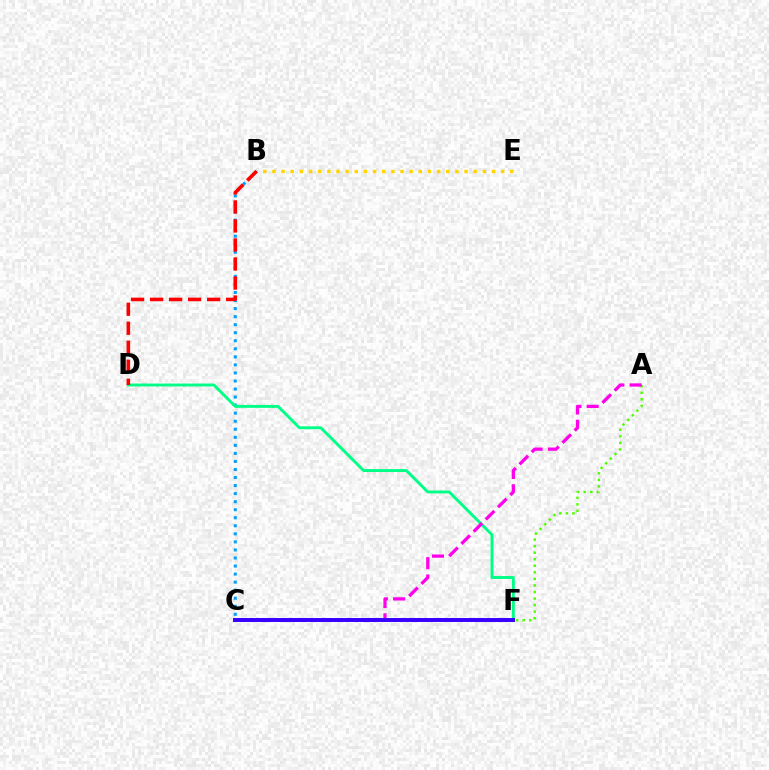{('B', 'C'): [{'color': '#009eff', 'line_style': 'dotted', 'thickness': 2.19}], ('D', 'F'): [{'color': '#00ff86', 'line_style': 'solid', 'thickness': 2.09}], ('A', 'F'): [{'color': '#4fff00', 'line_style': 'dotted', 'thickness': 1.78}], ('A', 'C'): [{'color': '#ff00ed', 'line_style': 'dashed', 'thickness': 2.35}], ('C', 'F'): [{'color': '#3700ff', 'line_style': 'solid', 'thickness': 2.83}], ('B', 'D'): [{'color': '#ff0000', 'line_style': 'dashed', 'thickness': 2.58}], ('B', 'E'): [{'color': '#ffd500', 'line_style': 'dotted', 'thickness': 2.49}]}